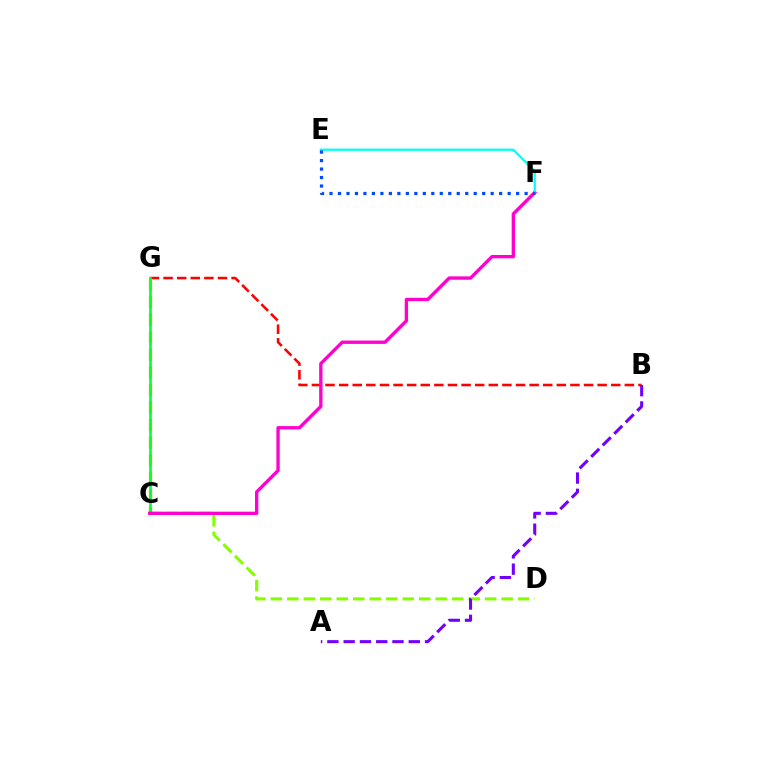{('B', 'G'): [{'color': '#ff0000', 'line_style': 'dashed', 'thickness': 1.85}], ('C', 'D'): [{'color': '#84ff00', 'line_style': 'dashed', 'thickness': 2.24}], ('C', 'G'): [{'color': '#ffbd00', 'line_style': 'dashed', 'thickness': 2.39}, {'color': '#00ff39', 'line_style': 'solid', 'thickness': 1.9}], ('C', 'F'): [{'color': '#ff00cf', 'line_style': 'solid', 'thickness': 2.4}], ('A', 'B'): [{'color': '#7200ff', 'line_style': 'dashed', 'thickness': 2.21}], ('E', 'F'): [{'color': '#00fff6', 'line_style': 'solid', 'thickness': 1.63}, {'color': '#004bff', 'line_style': 'dotted', 'thickness': 2.3}]}